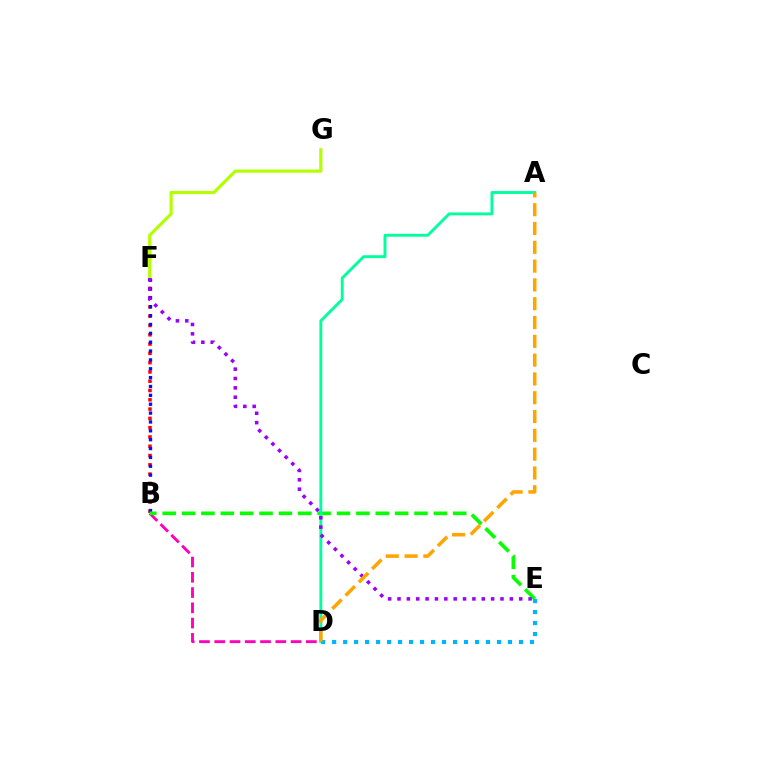{('B', 'D'): [{'color': '#ff00bd', 'line_style': 'dashed', 'thickness': 2.07}], ('B', 'F'): [{'color': '#ff0000', 'line_style': 'dotted', 'thickness': 2.52}, {'color': '#0010ff', 'line_style': 'dotted', 'thickness': 2.41}], ('F', 'G'): [{'color': '#b3ff00', 'line_style': 'solid', 'thickness': 2.27}], ('B', 'E'): [{'color': '#08ff00', 'line_style': 'dashed', 'thickness': 2.63}], ('A', 'D'): [{'color': '#00ff9d', 'line_style': 'solid', 'thickness': 2.09}, {'color': '#ffa500', 'line_style': 'dashed', 'thickness': 2.55}], ('E', 'F'): [{'color': '#9b00ff', 'line_style': 'dotted', 'thickness': 2.54}], ('D', 'E'): [{'color': '#00b5ff', 'line_style': 'dotted', 'thickness': 2.99}]}